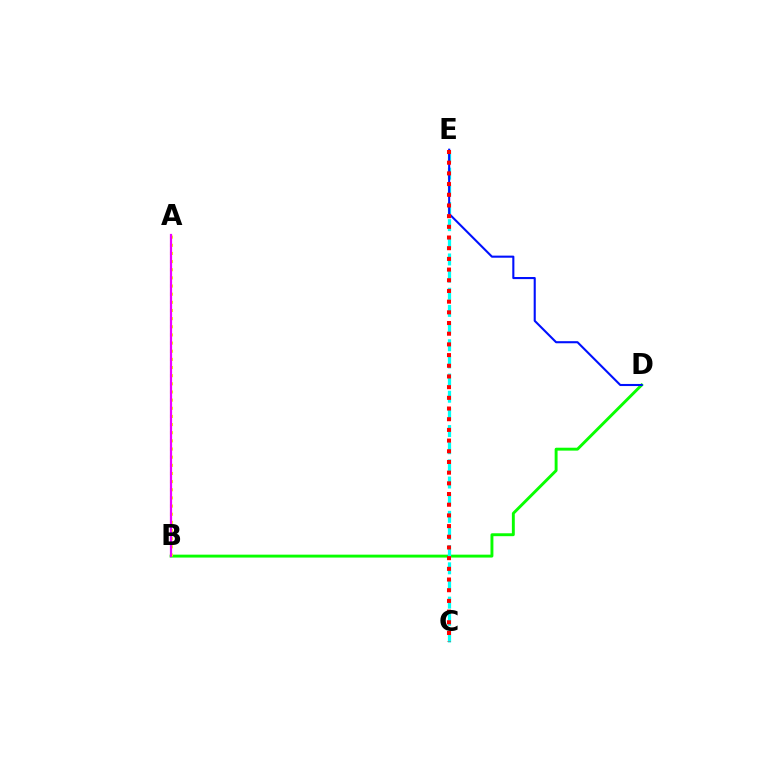{('B', 'D'): [{'color': '#08ff00', 'line_style': 'solid', 'thickness': 2.09}], ('C', 'E'): [{'color': '#00fff6', 'line_style': 'dashed', 'thickness': 2.33}, {'color': '#ff0000', 'line_style': 'dotted', 'thickness': 2.9}], ('A', 'B'): [{'color': '#fcf500', 'line_style': 'dotted', 'thickness': 2.21}, {'color': '#ee00ff', 'line_style': 'solid', 'thickness': 1.6}], ('D', 'E'): [{'color': '#0010ff', 'line_style': 'solid', 'thickness': 1.51}]}